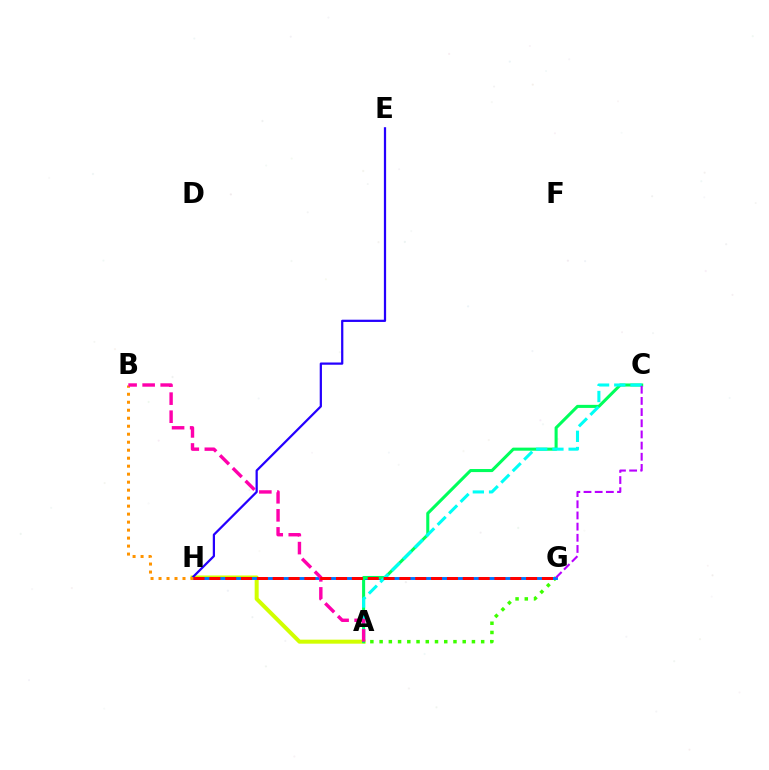{('A', 'G'): [{'color': '#3dff00', 'line_style': 'dotted', 'thickness': 2.51}], ('A', 'H'): [{'color': '#d1ff00', 'line_style': 'solid', 'thickness': 2.89}], ('G', 'H'): [{'color': '#0074ff', 'line_style': 'solid', 'thickness': 2.08}, {'color': '#ff0000', 'line_style': 'dashed', 'thickness': 2.15}], ('A', 'C'): [{'color': '#00ff5c', 'line_style': 'solid', 'thickness': 2.21}, {'color': '#00fff6', 'line_style': 'dashed', 'thickness': 2.2}], ('E', 'H'): [{'color': '#2500ff', 'line_style': 'solid', 'thickness': 1.61}], ('B', 'H'): [{'color': '#ff9400', 'line_style': 'dotted', 'thickness': 2.17}], ('C', 'G'): [{'color': '#b900ff', 'line_style': 'dashed', 'thickness': 1.52}], ('A', 'B'): [{'color': '#ff00ac', 'line_style': 'dashed', 'thickness': 2.45}]}